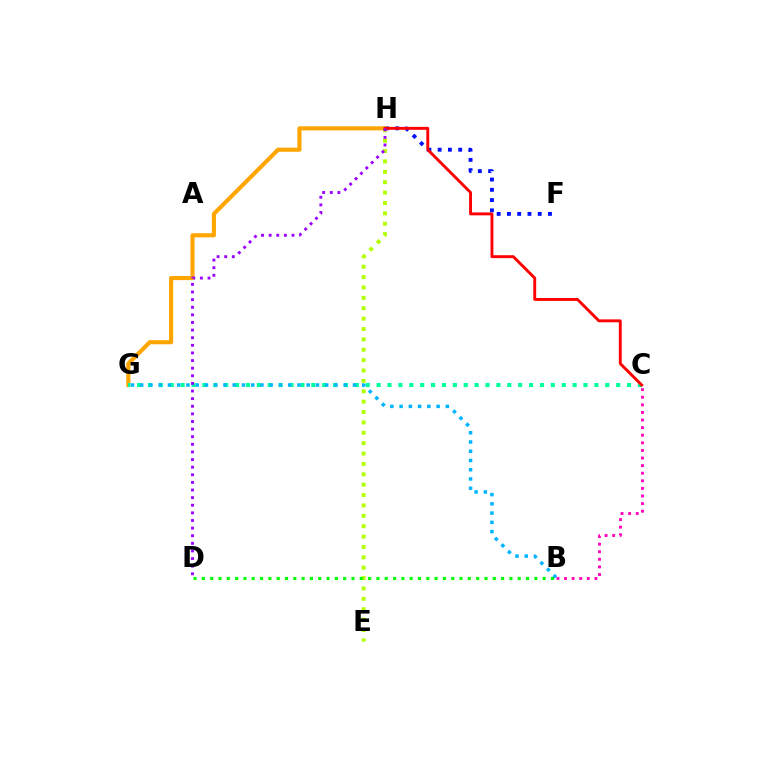{('E', 'H'): [{'color': '#b3ff00', 'line_style': 'dotted', 'thickness': 2.82}], ('F', 'H'): [{'color': '#0010ff', 'line_style': 'dotted', 'thickness': 2.79}], ('G', 'H'): [{'color': '#ffa500', 'line_style': 'solid', 'thickness': 2.96}], ('C', 'G'): [{'color': '#00ff9d', 'line_style': 'dotted', 'thickness': 2.96}], ('C', 'H'): [{'color': '#ff0000', 'line_style': 'solid', 'thickness': 2.09}], ('D', 'H'): [{'color': '#9b00ff', 'line_style': 'dotted', 'thickness': 2.07}], ('B', 'D'): [{'color': '#08ff00', 'line_style': 'dotted', 'thickness': 2.26}], ('B', 'C'): [{'color': '#ff00bd', 'line_style': 'dotted', 'thickness': 2.06}], ('B', 'G'): [{'color': '#00b5ff', 'line_style': 'dotted', 'thickness': 2.51}]}